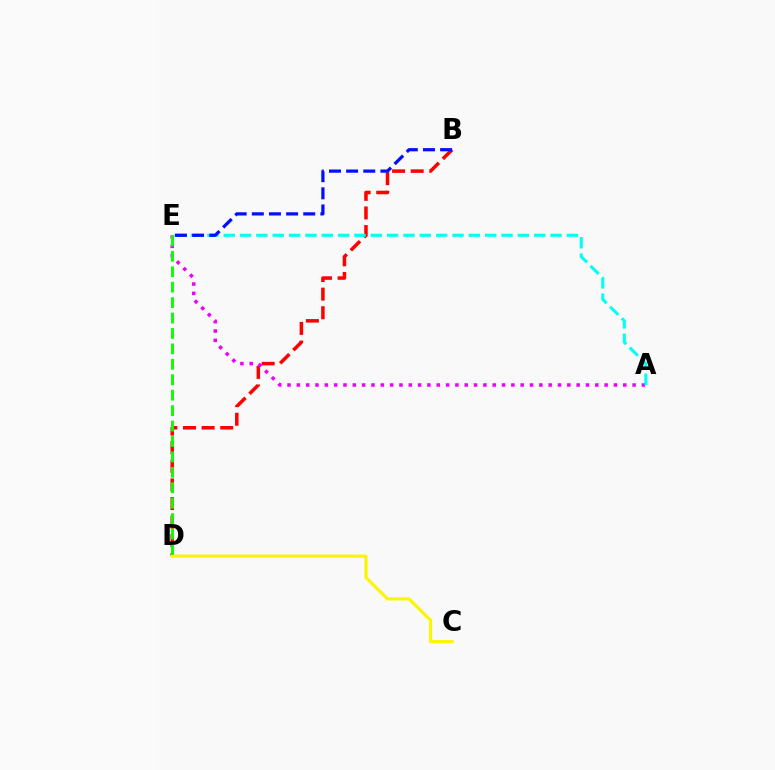{('B', 'D'): [{'color': '#ff0000', 'line_style': 'dashed', 'thickness': 2.53}], ('A', 'E'): [{'color': '#ee00ff', 'line_style': 'dotted', 'thickness': 2.53}, {'color': '#00fff6', 'line_style': 'dashed', 'thickness': 2.22}], ('C', 'D'): [{'color': '#fcf500', 'line_style': 'solid', 'thickness': 2.25}], ('D', 'E'): [{'color': '#08ff00', 'line_style': 'dashed', 'thickness': 2.1}], ('B', 'E'): [{'color': '#0010ff', 'line_style': 'dashed', 'thickness': 2.33}]}